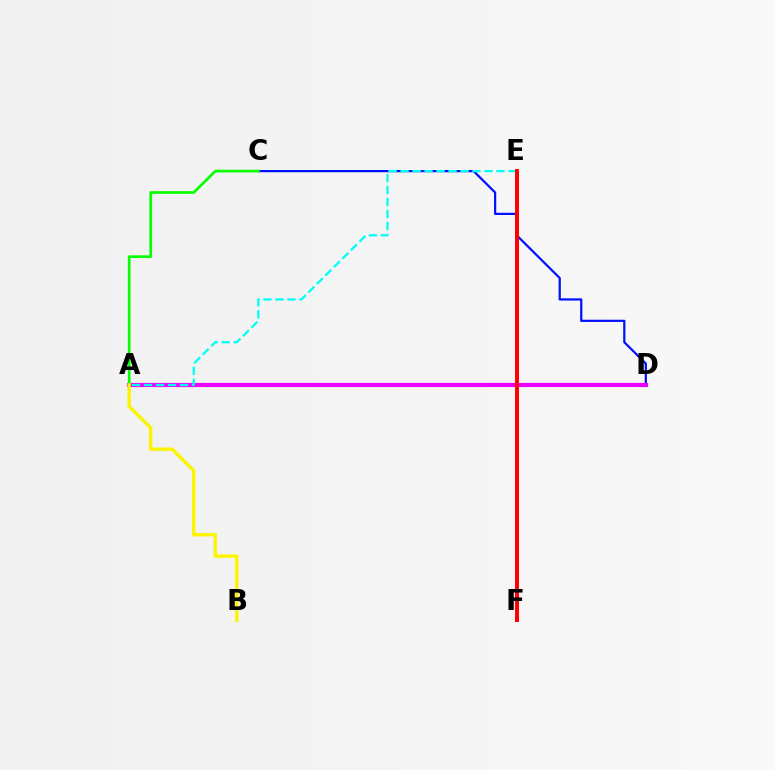{('C', 'D'): [{'color': '#0010ff', 'line_style': 'solid', 'thickness': 1.6}], ('A', 'D'): [{'color': '#ee00ff', 'line_style': 'solid', 'thickness': 2.98}], ('A', 'C'): [{'color': '#08ff00', 'line_style': 'solid', 'thickness': 1.94}], ('A', 'B'): [{'color': '#fcf500', 'line_style': 'solid', 'thickness': 2.43}], ('A', 'E'): [{'color': '#00fff6', 'line_style': 'dashed', 'thickness': 1.63}], ('E', 'F'): [{'color': '#ff0000', 'line_style': 'solid', 'thickness': 2.84}]}